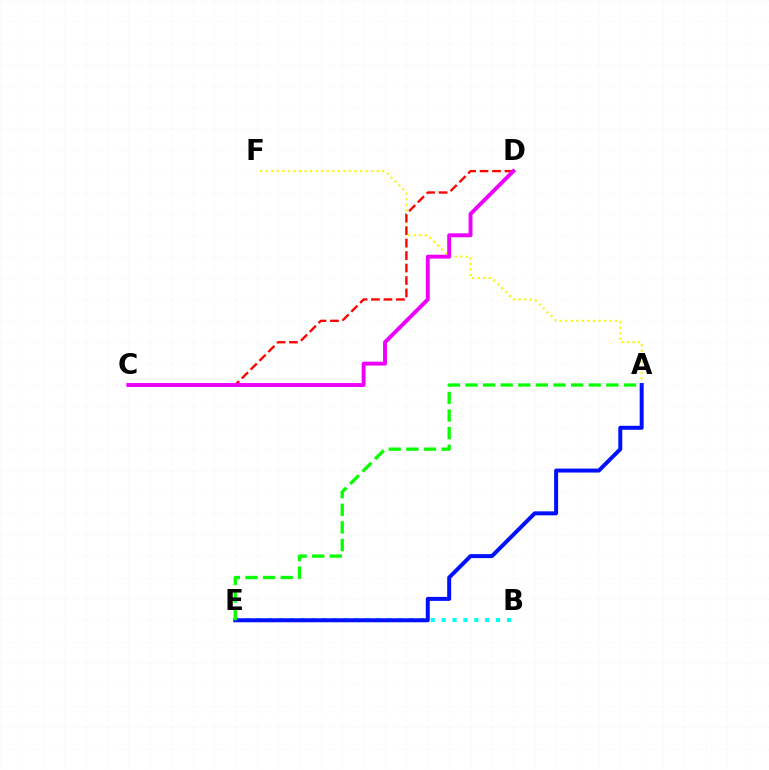{('A', 'F'): [{'color': '#fcf500', 'line_style': 'dotted', 'thickness': 1.51}], ('B', 'E'): [{'color': '#00fff6', 'line_style': 'dotted', 'thickness': 2.95}], ('C', 'D'): [{'color': '#ff0000', 'line_style': 'dashed', 'thickness': 1.69}, {'color': '#ee00ff', 'line_style': 'solid', 'thickness': 2.8}], ('A', 'E'): [{'color': '#0010ff', 'line_style': 'solid', 'thickness': 2.86}, {'color': '#08ff00', 'line_style': 'dashed', 'thickness': 2.39}]}